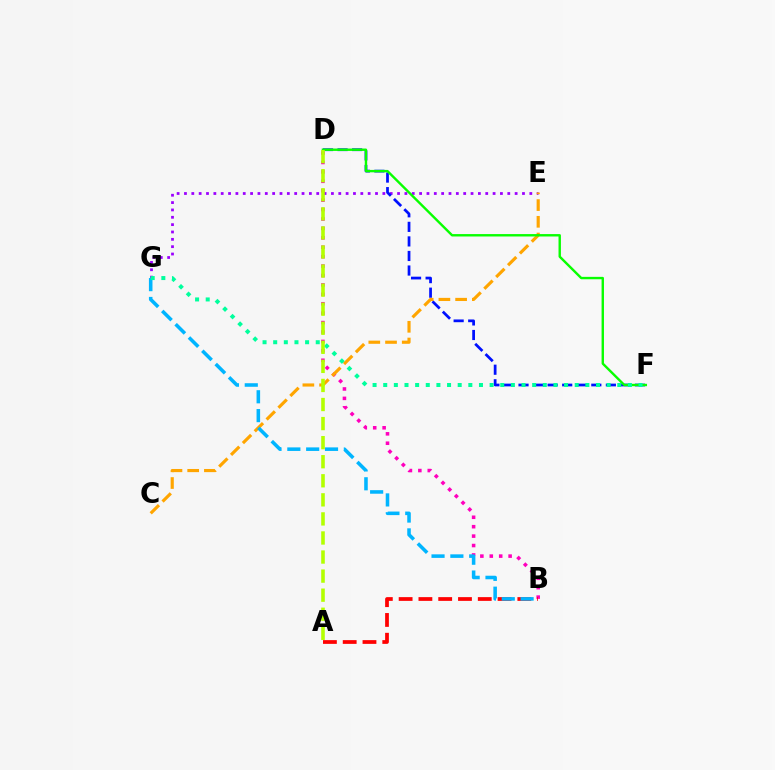{('B', 'D'): [{'color': '#ff00bd', 'line_style': 'dotted', 'thickness': 2.56}], ('E', 'G'): [{'color': '#9b00ff', 'line_style': 'dotted', 'thickness': 2.0}], ('D', 'F'): [{'color': '#0010ff', 'line_style': 'dashed', 'thickness': 1.98}, {'color': '#08ff00', 'line_style': 'solid', 'thickness': 1.73}], ('C', 'E'): [{'color': '#ffa500', 'line_style': 'dashed', 'thickness': 2.27}], ('A', 'B'): [{'color': '#ff0000', 'line_style': 'dashed', 'thickness': 2.69}], ('B', 'G'): [{'color': '#00b5ff', 'line_style': 'dashed', 'thickness': 2.56}], ('F', 'G'): [{'color': '#00ff9d', 'line_style': 'dotted', 'thickness': 2.89}], ('A', 'D'): [{'color': '#b3ff00', 'line_style': 'dashed', 'thickness': 2.59}]}